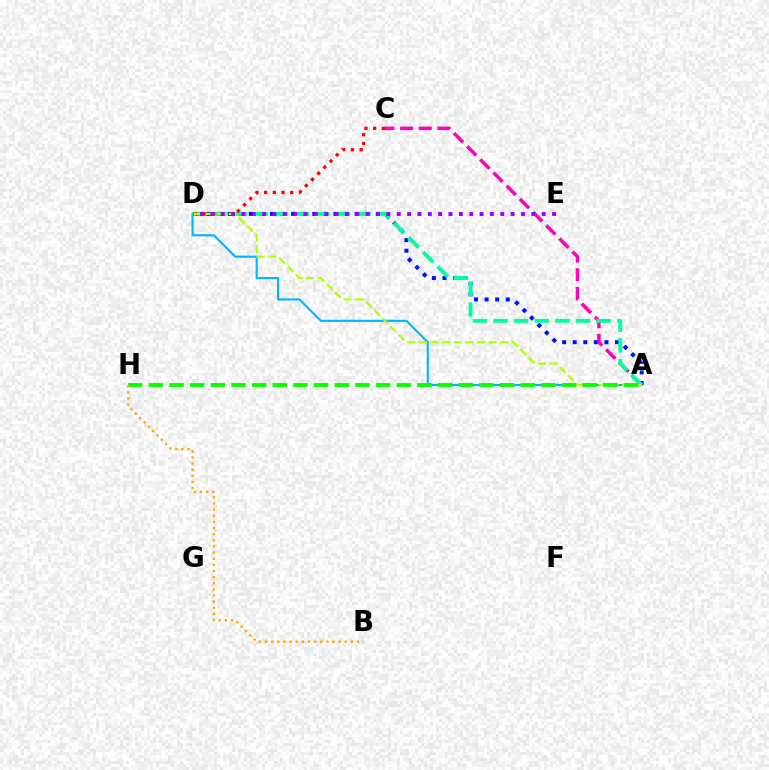{('A', 'D'): [{'color': '#00b5ff', 'line_style': 'solid', 'thickness': 1.52}, {'color': '#0010ff', 'line_style': 'dotted', 'thickness': 2.87}, {'color': '#00ff9d', 'line_style': 'dashed', 'thickness': 2.8}, {'color': '#b3ff00', 'line_style': 'dashed', 'thickness': 1.58}], ('A', 'C'): [{'color': '#ff00bd', 'line_style': 'dashed', 'thickness': 2.53}], ('C', 'D'): [{'color': '#ff0000', 'line_style': 'dotted', 'thickness': 2.37}], ('A', 'H'): [{'color': '#08ff00', 'line_style': 'dashed', 'thickness': 2.81}], ('D', 'E'): [{'color': '#9b00ff', 'line_style': 'dotted', 'thickness': 2.81}], ('B', 'H'): [{'color': '#ffa500', 'line_style': 'dotted', 'thickness': 1.67}]}